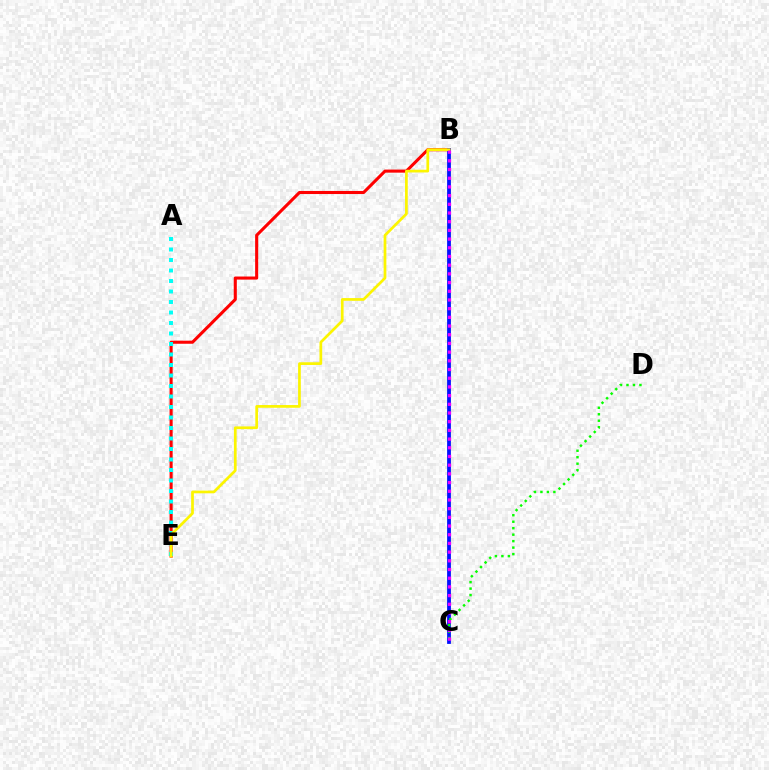{('B', 'E'): [{'color': '#ff0000', 'line_style': 'solid', 'thickness': 2.22}, {'color': '#fcf500', 'line_style': 'solid', 'thickness': 1.96}], ('B', 'C'): [{'color': '#0010ff', 'line_style': 'solid', 'thickness': 2.72}, {'color': '#ee00ff', 'line_style': 'dotted', 'thickness': 2.36}], ('A', 'E'): [{'color': '#00fff6', 'line_style': 'dotted', 'thickness': 2.85}], ('C', 'D'): [{'color': '#08ff00', 'line_style': 'dotted', 'thickness': 1.76}]}